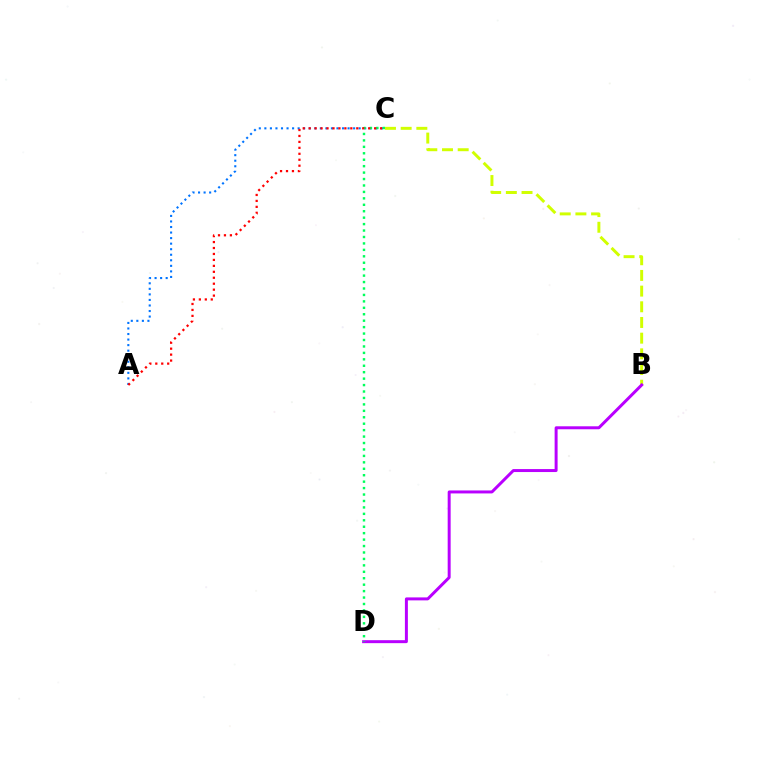{('B', 'C'): [{'color': '#d1ff00', 'line_style': 'dashed', 'thickness': 2.13}], ('B', 'D'): [{'color': '#b900ff', 'line_style': 'solid', 'thickness': 2.14}], ('A', 'C'): [{'color': '#0074ff', 'line_style': 'dotted', 'thickness': 1.51}, {'color': '#ff0000', 'line_style': 'dotted', 'thickness': 1.62}], ('C', 'D'): [{'color': '#00ff5c', 'line_style': 'dotted', 'thickness': 1.75}]}